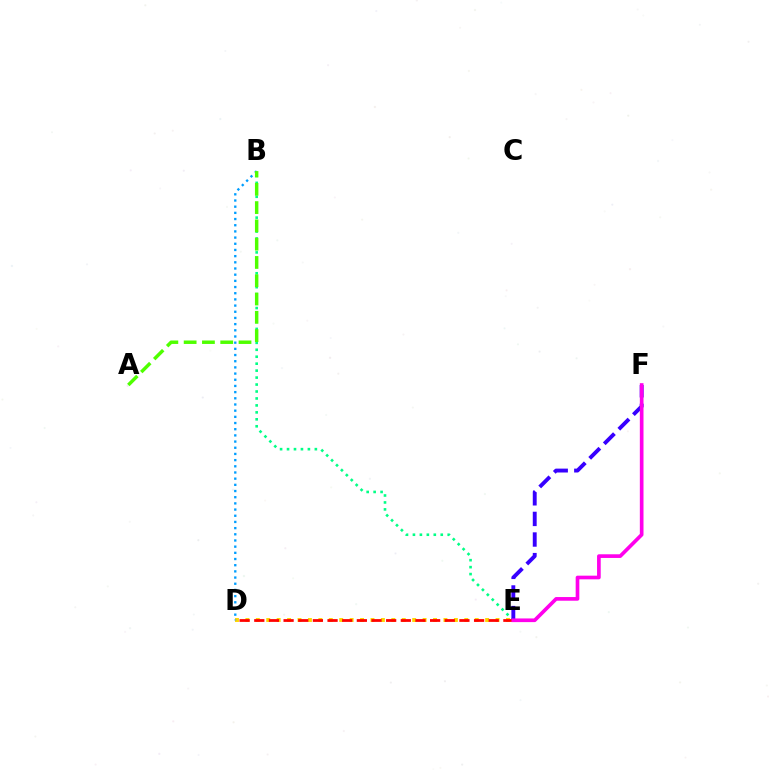{('D', 'E'): [{'color': '#ffd500', 'line_style': 'dotted', 'thickness': 2.83}, {'color': '#ff0000', 'line_style': 'dashed', 'thickness': 1.99}], ('B', 'E'): [{'color': '#00ff86', 'line_style': 'dotted', 'thickness': 1.89}], ('E', 'F'): [{'color': '#3700ff', 'line_style': 'dashed', 'thickness': 2.8}, {'color': '#ff00ed', 'line_style': 'solid', 'thickness': 2.64}], ('B', 'D'): [{'color': '#009eff', 'line_style': 'dotted', 'thickness': 1.68}], ('A', 'B'): [{'color': '#4fff00', 'line_style': 'dashed', 'thickness': 2.48}]}